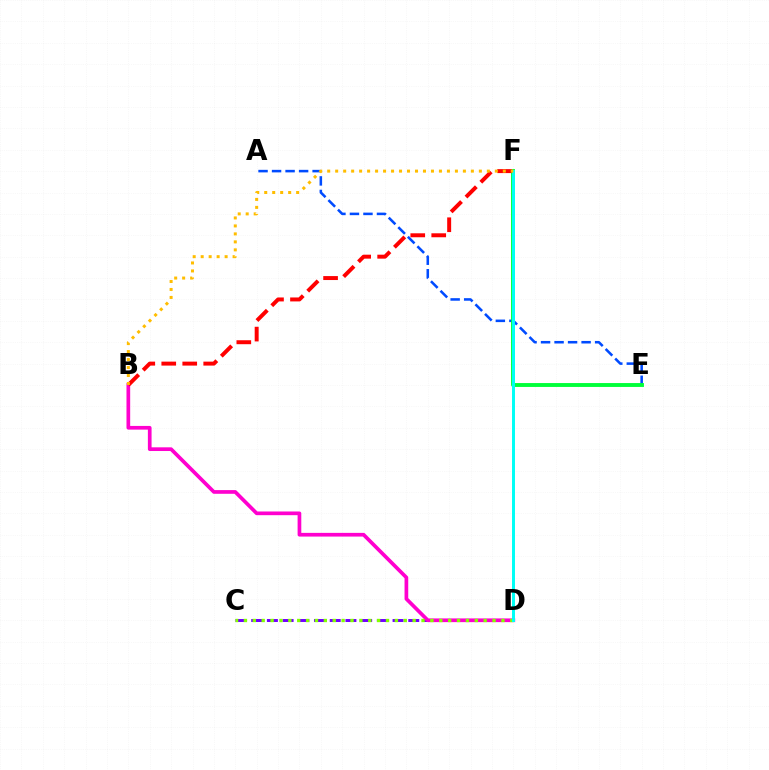{('C', 'D'): [{'color': '#7200ff', 'line_style': 'dashed', 'thickness': 2.13}, {'color': '#84ff00', 'line_style': 'dotted', 'thickness': 2.41}], ('A', 'E'): [{'color': '#004bff', 'line_style': 'dashed', 'thickness': 1.84}], ('E', 'F'): [{'color': '#00ff39', 'line_style': 'solid', 'thickness': 2.79}], ('B', 'D'): [{'color': '#ff00cf', 'line_style': 'solid', 'thickness': 2.66}], ('B', 'F'): [{'color': '#ff0000', 'line_style': 'dashed', 'thickness': 2.85}, {'color': '#ffbd00', 'line_style': 'dotted', 'thickness': 2.17}], ('D', 'F'): [{'color': '#00fff6', 'line_style': 'solid', 'thickness': 2.14}]}